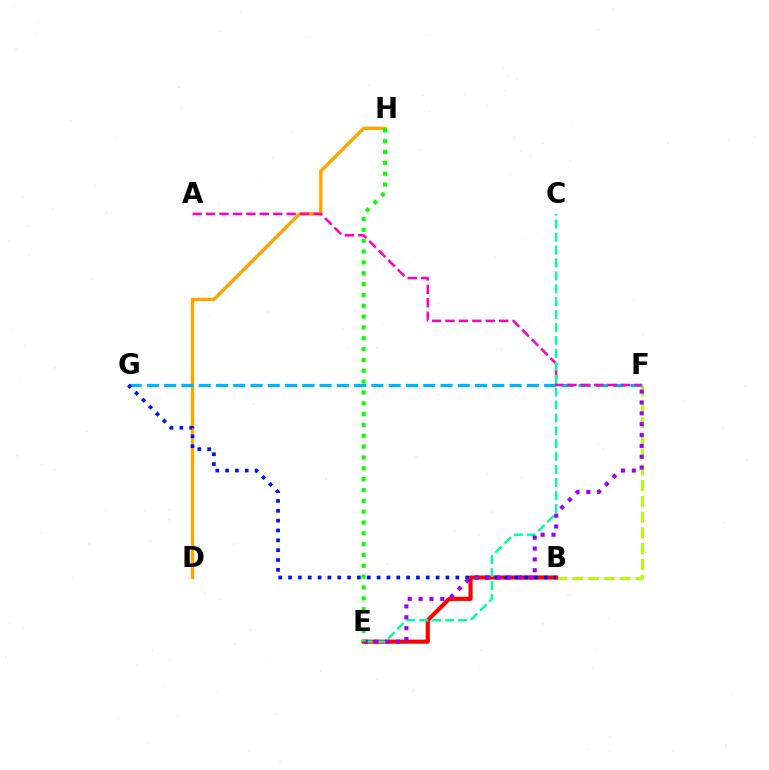{('D', 'H'): [{'color': '#ffa500', 'line_style': 'solid', 'thickness': 2.41}], ('B', 'F'): [{'color': '#b3ff00', 'line_style': 'dashed', 'thickness': 2.14}], ('F', 'G'): [{'color': '#00b5ff', 'line_style': 'dashed', 'thickness': 2.35}], ('A', 'F'): [{'color': '#ff00bd', 'line_style': 'dashed', 'thickness': 1.82}], ('B', 'E'): [{'color': '#ff0000', 'line_style': 'solid', 'thickness': 2.96}], ('B', 'G'): [{'color': '#0010ff', 'line_style': 'dotted', 'thickness': 2.67}], ('C', 'E'): [{'color': '#00ff9d', 'line_style': 'dashed', 'thickness': 1.75}], ('E', 'F'): [{'color': '#9b00ff', 'line_style': 'dotted', 'thickness': 2.95}], ('E', 'H'): [{'color': '#08ff00', 'line_style': 'dotted', 'thickness': 2.94}]}